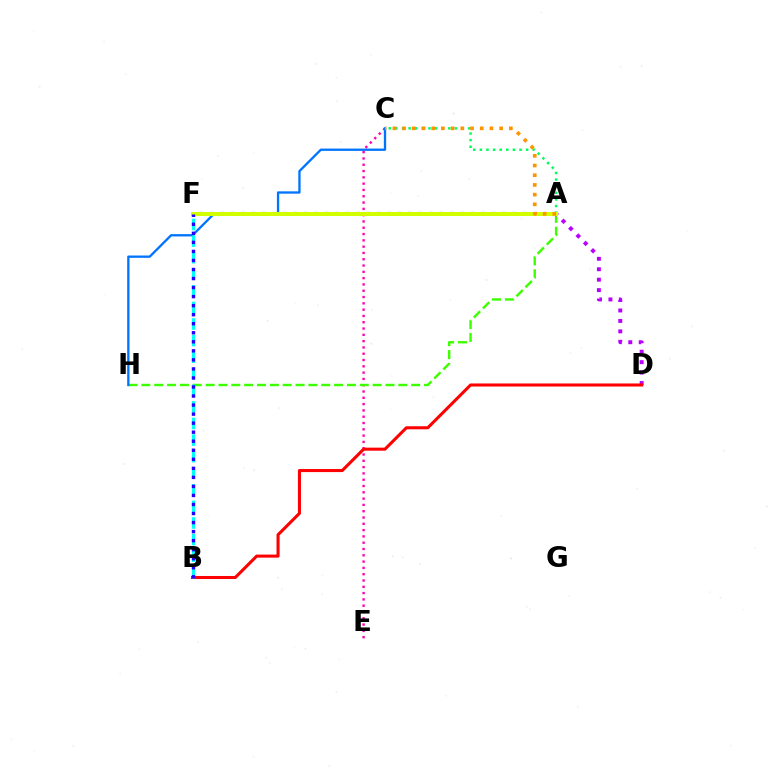{('C', 'E'): [{'color': '#ff00ac', 'line_style': 'dotted', 'thickness': 1.71}], ('A', 'H'): [{'color': '#3dff00', 'line_style': 'dashed', 'thickness': 1.75}], ('D', 'F'): [{'color': '#b900ff', 'line_style': 'dotted', 'thickness': 2.84}], ('A', 'C'): [{'color': '#00ff5c', 'line_style': 'dotted', 'thickness': 1.8}, {'color': '#ff9400', 'line_style': 'dotted', 'thickness': 2.64}], ('B', 'D'): [{'color': '#ff0000', 'line_style': 'solid', 'thickness': 2.2}], ('C', 'H'): [{'color': '#0074ff', 'line_style': 'solid', 'thickness': 1.66}], ('A', 'F'): [{'color': '#d1ff00', 'line_style': 'solid', 'thickness': 2.87}], ('B', 'F'): [{'color': '#00fff6', 'line_style': 'dashed', 'thickness': 2.25}, {'color': '#2500ff', 'line_style': 'dotted', 'thickness': 2.46}]}